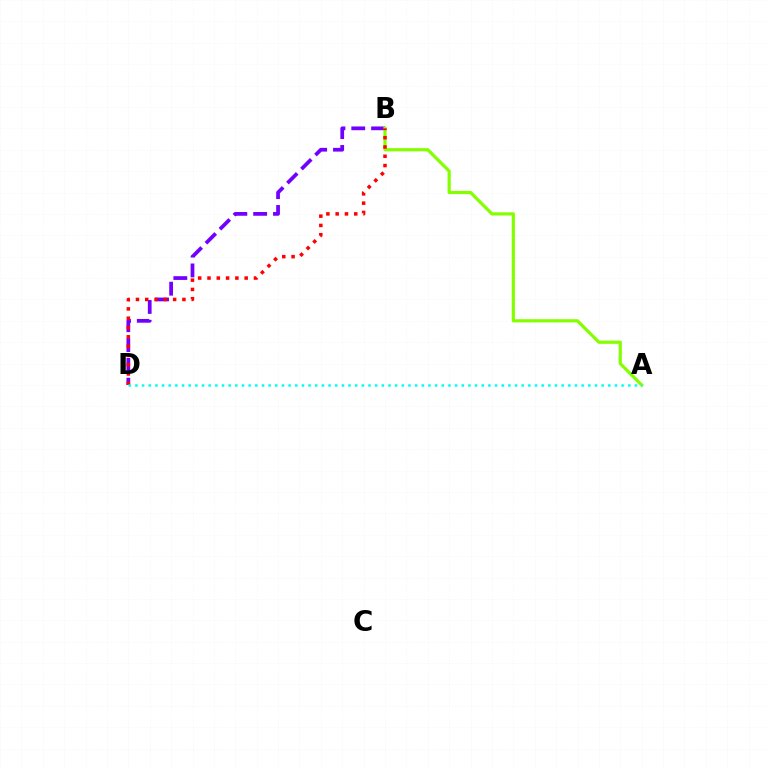{('B', 'D'): [{'color': '#7200ff', 'line_style': 'dashed', 'thickness': 2.69}, {'color': '#ff0000', 'line_style': 'dotted', 'thickness': 2.52}], ('A', 'B'): [{'color': '#84ff00', 'line_style': 'solid', 'thickness': 2.31}], ('A', 'D'): [{'color': '#00fff6', 'line_style': 'dotted', 'thickness': 1.81}]}